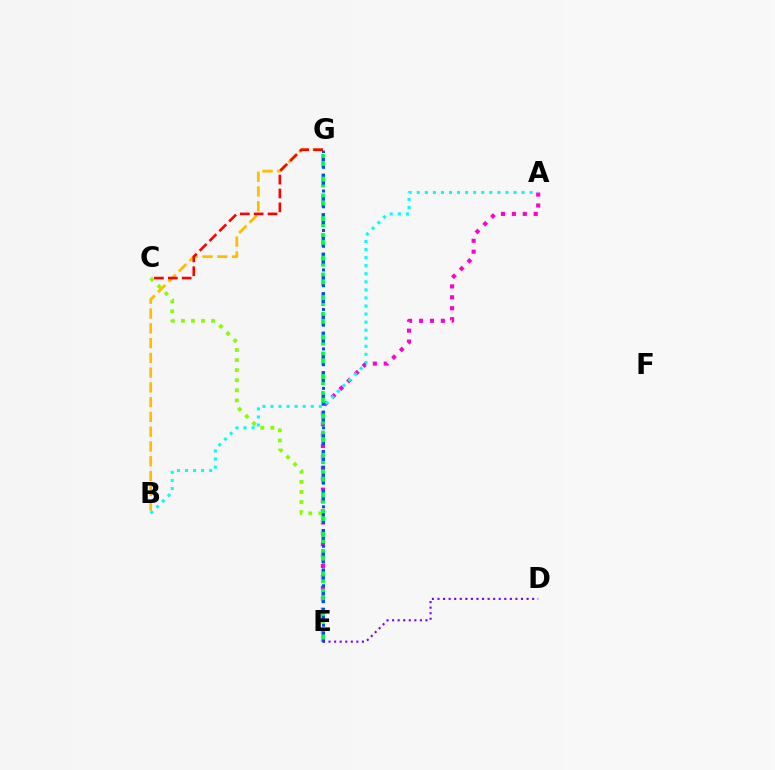{('B', 'G'): [{'color': '#ffbd00', 'line_style': 'dashed', 'thickness': 2.01}], ('A', 'E'): [{'color': '#ff00cf', 'line_style': 'dotted', 'thickness': 2.97}], ('C', 'E'): [{'color': '#84ff00', 'line_style': 'dotted', 'thickness': 2.74}], ('E', 'G'): [{'color': '#00ff39', 'line_style': 'dashed', 'thickness': 2.68}, {'color': '#004bff', 'line_style': 'dotted', 'thickness': 2.14}], ('A', 'B'): [{'color': '#00fff6', 'line_style': 'dotted', 'thickness': 2.19}], ('D', 'E'): [{'color': '#7200ff', 'line_style': 'dotted', 'thickness': 1.51}], ('C', 'G'): [{'color': '#ff0000', 'line_style': 'dashed', 'thickness': 1.89}]}